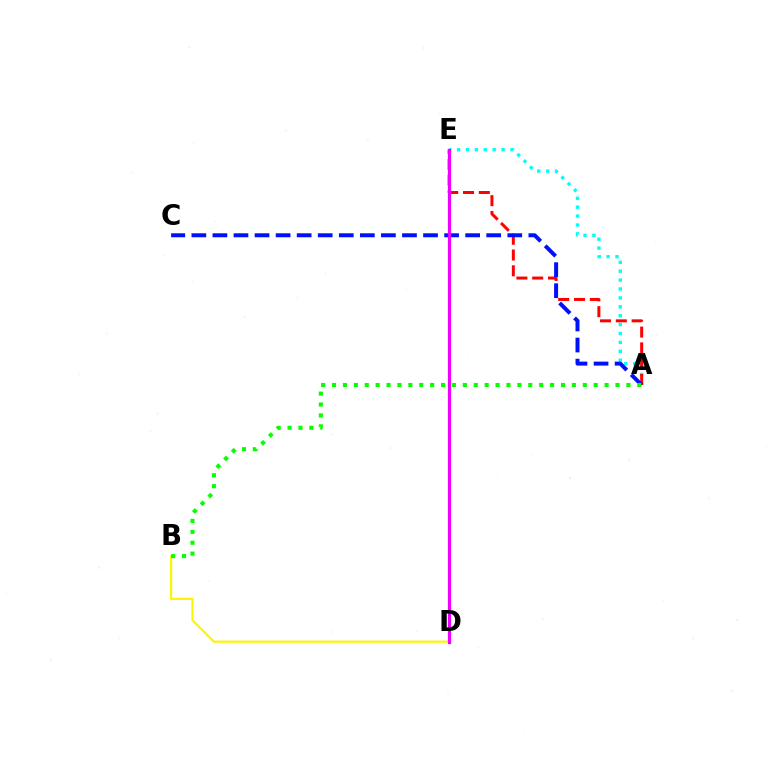{('A', 'E'): [{'color': '#00fff6', 'line_style': 'dotted', 'thickness': 2.42}, {'color': '#ff0000', 'line_style': 'dashed', 'thickness': 2.15}], ('A', 'C'): [{'color': '#0010ff', 'line_style': 'dashed', 'thickness': 2.86}], ('B', 'D'): [{'color': '#fcf500', 'line_style': 'solid', 'thickness': 1.56}], ('D', 'E'): [{'color': '#ee00ff', 'line_style': 'solid', 'thickness': 2.32}], ('A', 'B'): [{'color': '#08ff00', 'line_style': 'dotted', 'thickness': 2.96}]}